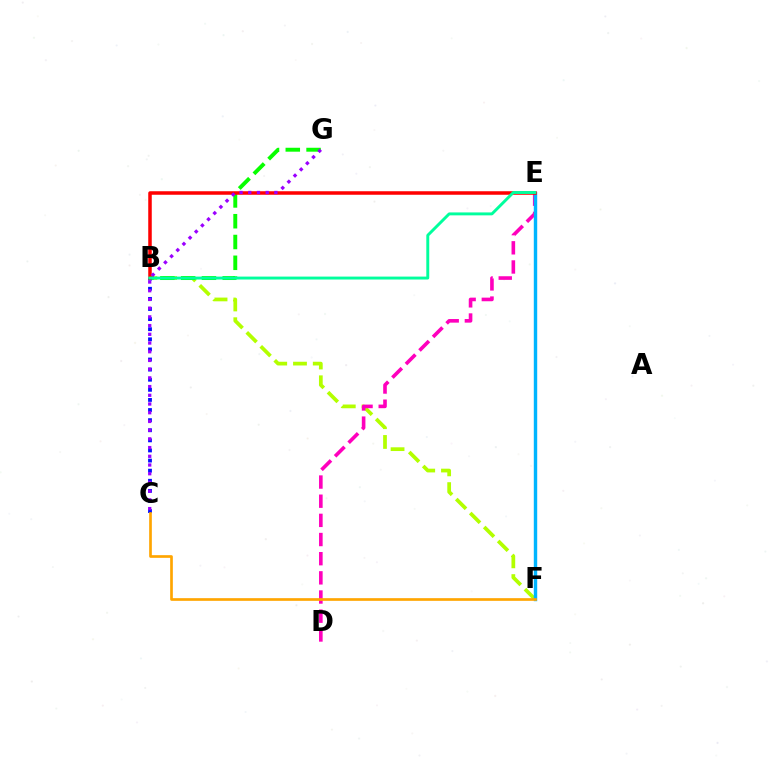{('B', 'F'): [{'color': '#b3ff00', 'line_style': 'dashed', 'thickness': 2.68}], ('B', 'G'): [{'color': '#08ff00', 'line_style': 'dashed', 'thickness': 2.82}], ('D', 'E'): [{'color': '#ff00bd', 'line_style': 'dashed', 'thickness': 2.6}], ('B', 'C'): [{'color': '#0010ff', 'line_style': 'dotted', 'thickness': 2.75}], ('E', 'F'): [{'color': '#00b5ff', 'line_style': 'solid', 'thickness': 2.46}], ('B', 'E'): [{'color': '#ff0000', 'line_style': 'solid', 'thickness': 2.53}, {'color': '#00ff9d', 'line_style': 'solid', 'thickness': 2.1}], ('C', 'F'): [{'color': '#ffa500', 'line_style': 'solid', 'thickness': 1.92}], ('C', 'G'): [{'color': '#9b00ff', 'line_style': 'dotted', 'thickness': 2.37}]}